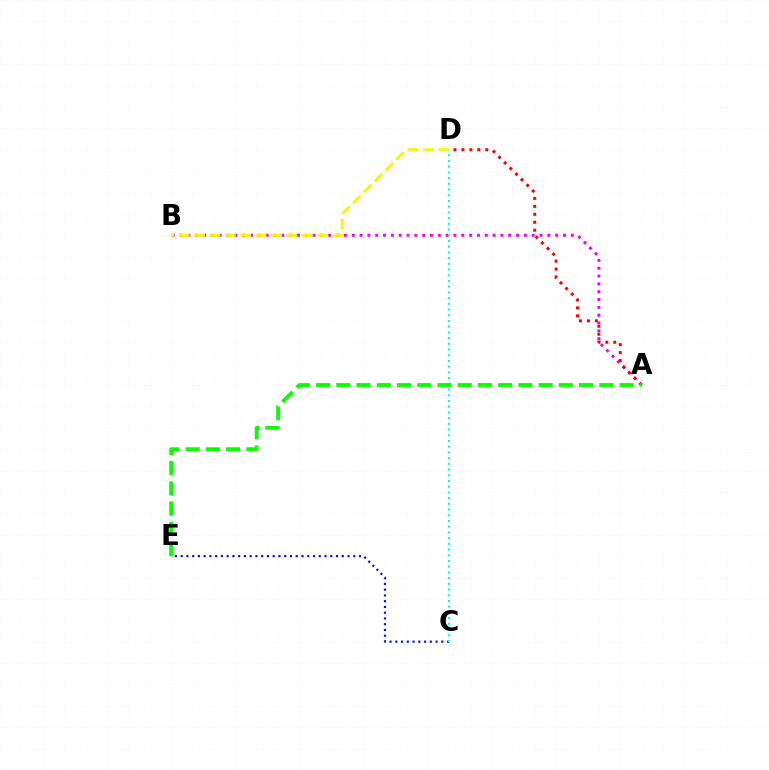{('C', 'E'): [{'color': '#0010ff', 'line_style': 'dotted', 'thickness': 1.56}], ('A', 'B'): [{'color': '#ee00ff', 'line_style': 'dotted', 'thickness': 2.13}], ('C', 'D'): [{'color': '#00fff6', 'line_style': 'dotted', 'thickness': 1.55}], ('A', 'D'): [{'color': '#ff0000', 'line_style': 'dotted', 'thickness': 2.16}], ('A', 'E'): [{'color': '#08ff00', 'line_style': 'dashed', 'thickness': 2.75}], ('B', 'D'): [{'color': '#fcf500', 'line_style': 'dashed', 'thickness': 2.09}]}